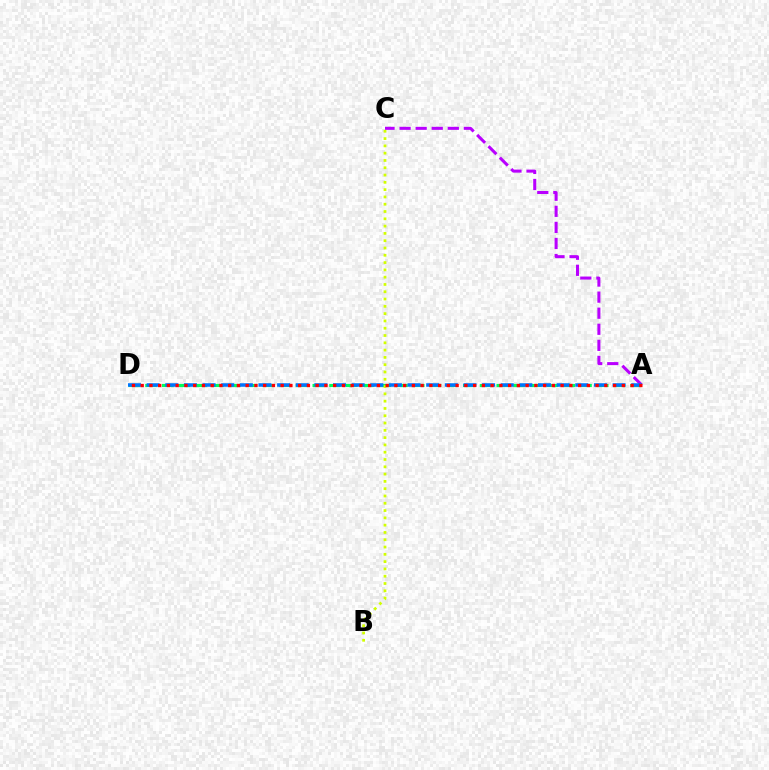{('A', 'C'): [{'color': '#b900ff', 'line_style': 'dashed', 'thickness': 2.18}], ('A', 'D'): [{'color': '#00ff5c', 'line_style': 'dashed', 'thickness': 2.27}, {'color': '#0074ff', 'line_style': 'dashed', 'thickness': 2.53}, {'color': '#ff0000', 'line_style': 'dotted', 'thickness': 2.38}], ('B', 'C'): [{'color': '#d1ff00', 'line_style': 'dotted', 'thickness': 1.98}]}